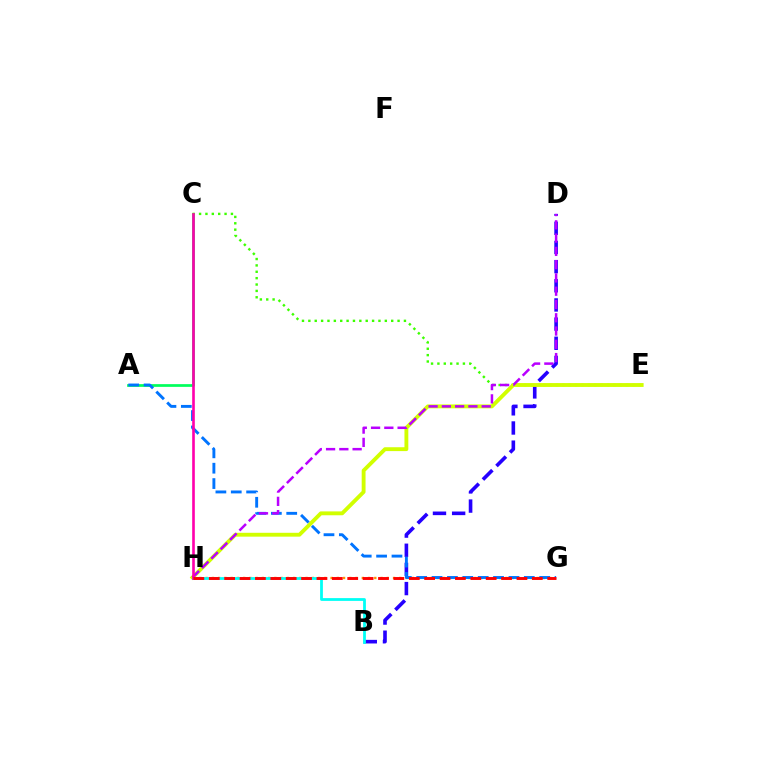{('A', 'C'): [{'color': '#00ff5c', 'line_style': 'solid', 'thickness': 1.96}], ('B', 'D'): [{'color': '#2500ff', 'line_style': 'dashed', 'thickness': 2.6}], ('C', 'E'): [{'color': '#3dff00', 'line_style': 'dotted', 'thickness': 1.73}], ('E', 'H'): [{'color': '#d1ff00', 'line_style': 'solid', 'thickness': 2.78}], ('G', 'H'): [{'color': '#ff9400', 'line_style': 'dotted', 'thickness': 1.7}, {'color': '#ff0000', 'line_style': 'dashed', 'thickness': 2.09}], ('B', 'H'): [{'color': '#00fff6', 'line_style': 'solid', 'thickness': 2.0}], ('A', 'G'): [{'color': '#0074ff', 'line_style': 'dashed', 'thickness': 2.09}], ('D', 'H'): [{'color': '#b900ff', 'line_style': 'dashed', 'thickness': 1.8}], ('C', 'H'): [{'color': '#ff00ac', 'line_style': 'solid', 'thickness': 1.89}]}